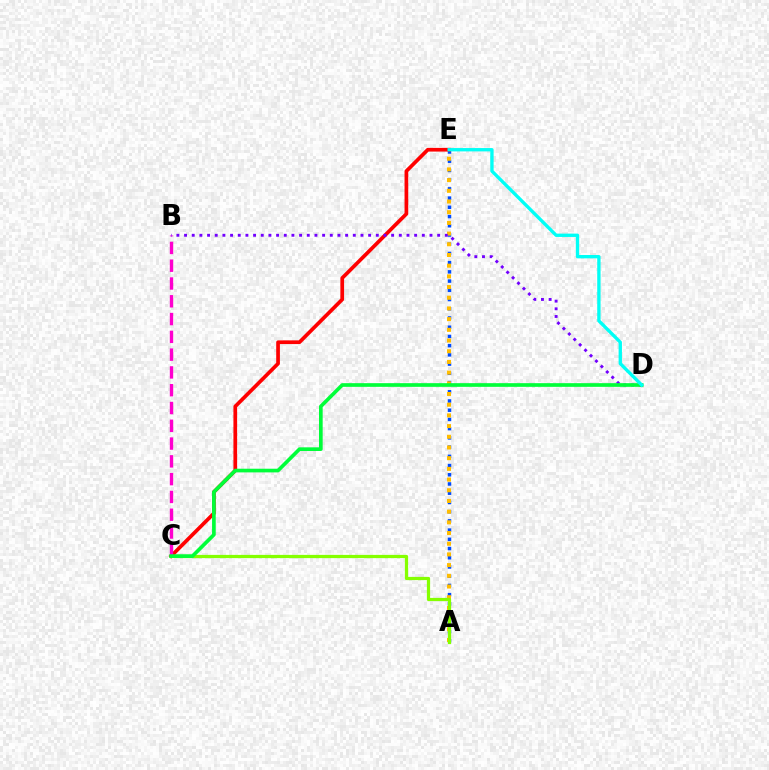{('A', 'E'): [{'color': '#004bff', 'line_style': 'dotted', 'thickness': 2.51}, {'color': '#ffbd00', 'line_style': 'dotted', 'thickness': 2.91}], ('C', 'E'): [{'color': '#ff0000', 'line_style': 'solid', 'thickness': 2.67}], ('A', 'C'): [{'color': '#84ff00', 'line_style': 'solid', 'thickness': 2.32}], ('B', 'C'): [{'color': '#ff00cf', 'line_style': 'dashed', 'thickness': 2.42}], ('B', 'D'): [{'color': '#7200ff', 'line_style': 'dotted', 'thickness': 2.08}], ('C', 'D'): [{'color': '#00ff39', 'line_style': 'solid', 'thickness': 2.64}], ('D', 'E'): [{'color': '#00fff6', 'line_style': 'solid', 'thickness': 2.41}]}